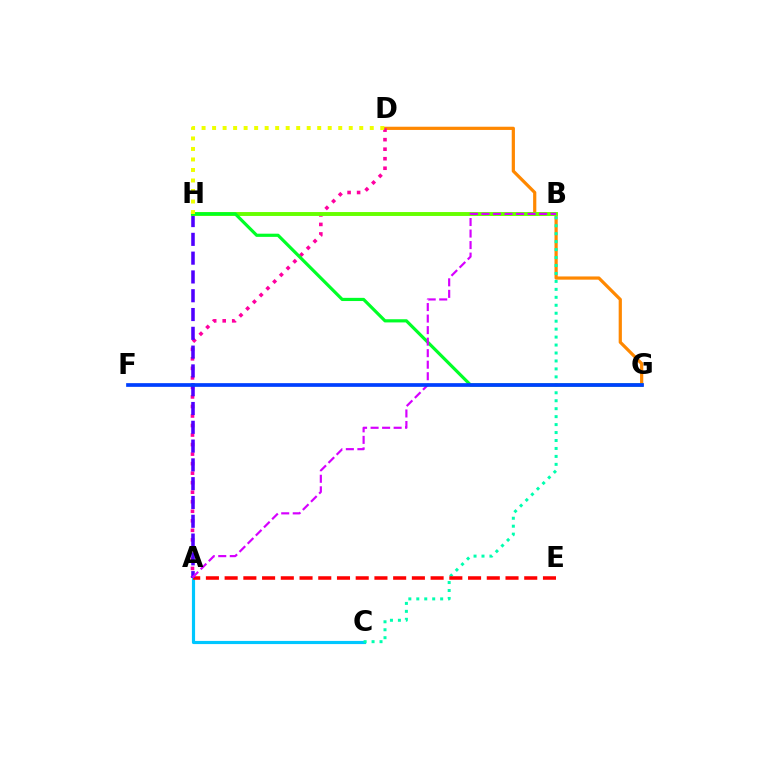{('D', 'G'): [{'color': '#ff8800', 'line_style': 'solid', 'thickness': 2.31}], ('A', 'C'): [{'color': '#00c7ff', 'line_style': 'solid', 'thickness': 2.27}], ('A', 'D'): [{'color': '#ff00a0', 'line_style': 'dotted', 'thickness': 2.59}], ('B', 'C'): [{'color': '#00ffaf', 'line_style': 'dotted', 'thickness': 2.16}], ('A', 'E'): [{'color': '#ff0000', 'line_style': 'dashed', 'thickness': 2.54}], ('A', 'H'): [{'color': '#4f00ff', 'line_style': 'dashed', 'thickness': 2.55}], ('B', 'H'): [{'color': '#66ff00', 'line_style': 'solid', 'thickness': 2.82}], ('G', 'H'): [{'color': '#00ff27', 'line_style': 'solid', 'thickness': 2.29}], ('A', 'B'): [{'color': '#d600ff', 'line_style': 'dashed', 'thickness': 1.57}], ('D', 'H'): [{'color': '#eeff00', 'line_style': 'dotted', 'thickness': 2.86}], ('F', 'G'): [{'color': '#003fff', 'line_style': 'solid', 'thickness': 2.67}]}